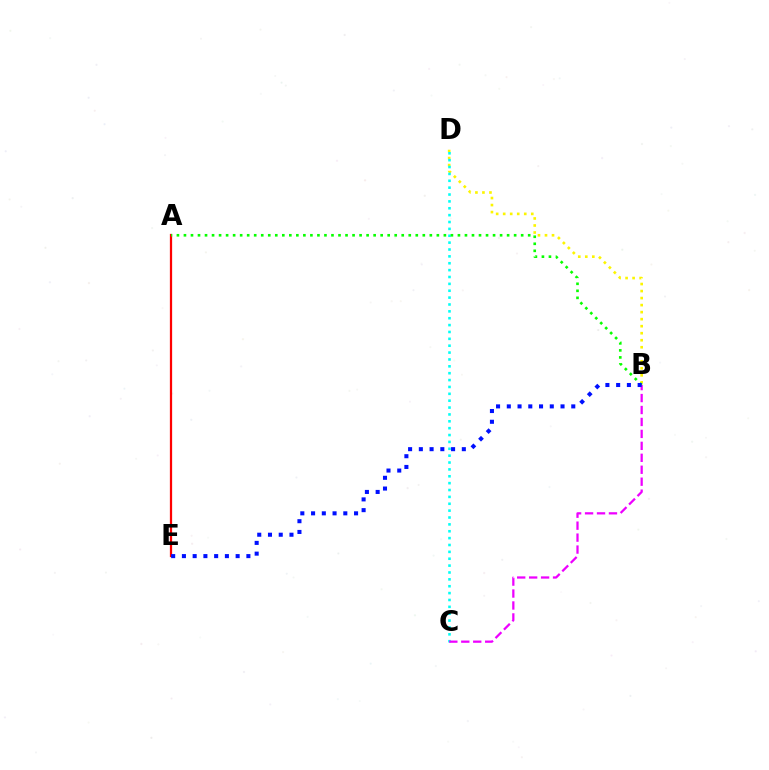{('B', 'D'): [{'color': '#fcf500', 'line_style': 'dotted', 'thickness': 1.91}], ('A', 'E'): [{'color': '#ff0000', 'line_style': 'solid', 'thickness': 1.62}], ('C', 'D'): [{'color': '#00fff6', 'line_style': 'dotted', 'thickness': 1.87}], ('A', 'B'): [{'color': '#08ff00', 'line_style': 'dotted', 'thickness': 1.91}], ('B', 'C'): [{'color': '#ee00ff', 'line_style': 'dashed', 'thickness': 1.62}], ('B', 'E'): [{'color': '#0010ff', 'line_style': 'dotted', 'thickness': 2.92}]}